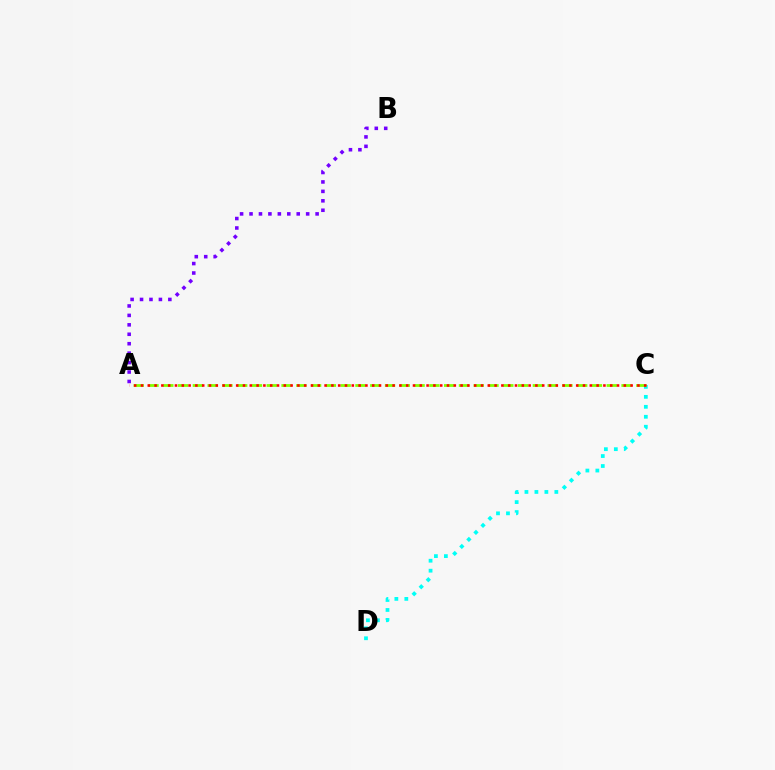{('C', 'D'): [{'color': '#00fff6', 'line_style': 'dotted', 'thickness': 2.71}], ('A', 'C'): [{'color': '#84ff00', 'line_style': 'dashed', 'thickness': 2.01}, {'color': '#ff0000', 'line_style': 'dotted', 'thickness': 1.85}], ('A', 'B'): [{'color': '#7200ff', 'line_style': 'dotted', 'thickness': 2.56}]}